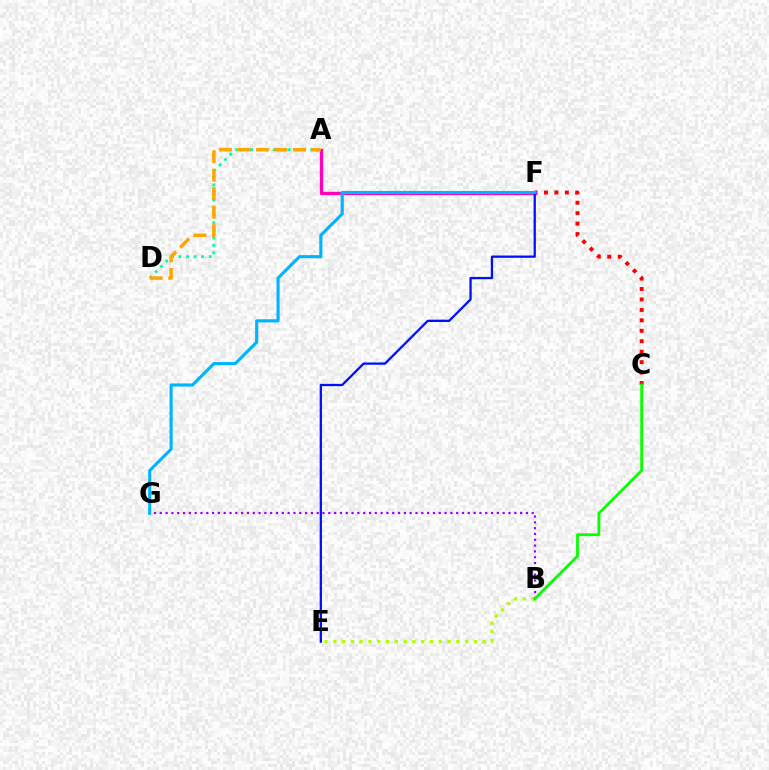{('B', 'E'): [{'color': '#b3ff00', 'line_style': 'dotted', 'thickness': 2.39}], ('C', 'F'): [{'color': '#ff0000', 'line_style': 'dotted', 'thickness': 2.84}], ('A', 'D'): [{'color': '#00ff9d', 'line_style': 'dotted', 'thickness': 2.05}, {'color': '#ffa500', 'line_style': 'dashed', 'thickness': 2.51}], ('B', 'G'): [{'color': '#9b00ff', 'line_style': 'dotted', 'thickness': 1.58}], ('A', 'F'): [{'color': '#ff00bd', 'line_style': 'solid', 'thickness': 2.41}], ('B', 'C'): [{'color': '#08ff00', 'line_style': 'solid', 'thickness': 2.02}], ('E', 'F'): [{'color': '#0010ff', 'line_style': 'solid', 'thickness': 1.65}], ('F', 'G'): [{'color': '#00b5ff', 'line_style': 'solid', 'thickness': 2.25}]}